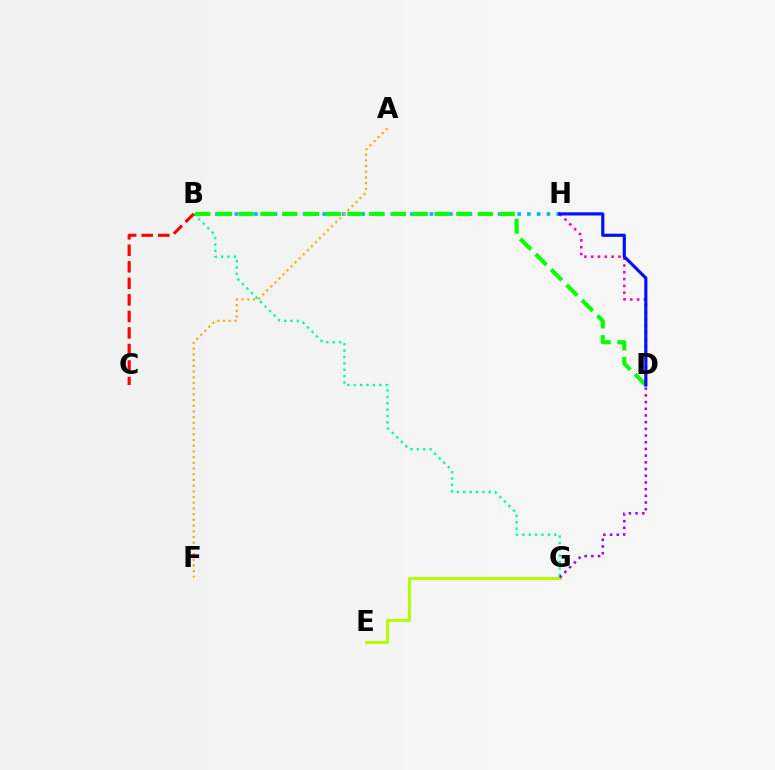{('B', 'G'): [{'color': '#00ff9d', 'line_style': 'dotted', 'thickness': 1.73}], ('B', 'H'): [{'color': '#00b5ff', 'line_style': 'dotted', 'thickness': 2.65}], ('D', 'H'): [{'color': '#ff00bd', 'line_style': 'dotted', 'thickness': 1.85}, {'color': '#0010ff', 'line_style': 'solid', 'thickness': 2.27}], ('E', 'G'): [{'color': '#b3ff00', 'line_style': 'solid', 'thickness': 2.23}], ('B', 'C'): [{'color': '#ff0000', 'line_style': 'dashed', 'thickness': 2.25}], ('A', 'F'): [{'color': '#ffa500', 'line_style': 'dotted', 'thickness': 1.55}], ('D', 'G'): [{'color': '#9b00ff', 'line_style': 'dotted', 'thickness': 1.82}], ('B', 'D'): [{'color': '#08ff00', 'line_style': 'dashed', 'thickness': 2.95}]}